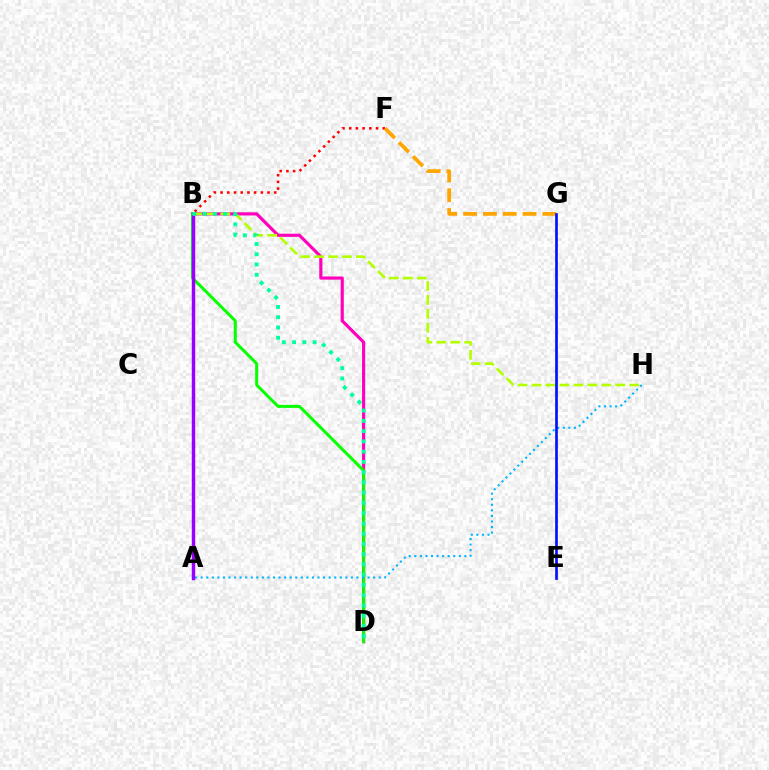{('B', 'D'): [{'color': '#ff00bd', 'line_style': 'solid', 'thickness': 2.27}, {'color': '#08ff00', 'line_style': 'solid', 'thickness': 2.17}, {'color': '#00ff9d', 'line_style': 'dotted', 'thickness': 2.79}], ('B', 'F'): [{'color': '#ff0000', 'line_style': 'dotted', 'thickness': 1.82}], ('F', 'G'): [{'color': '#ffa500', 'line_style': 'dashed', 'thickness': 2.69}], ('A', 'H'): [{'color': '#00b5ff', 'line_style': 'dotted', 'thickness': 1.51}], ('A', 'B'): [{'color': '#9b00ff', 'line_style': 'solid', 'thickness': 2.49}], ('B', 'H'): [{'color': '#b3ff00', 'line_style': 'dashed', 'thickness': 1.89}], ('E', 'G'): [{'color': '#0010ff', 'line_style': 'solid', 'thickness': 1.92}]}